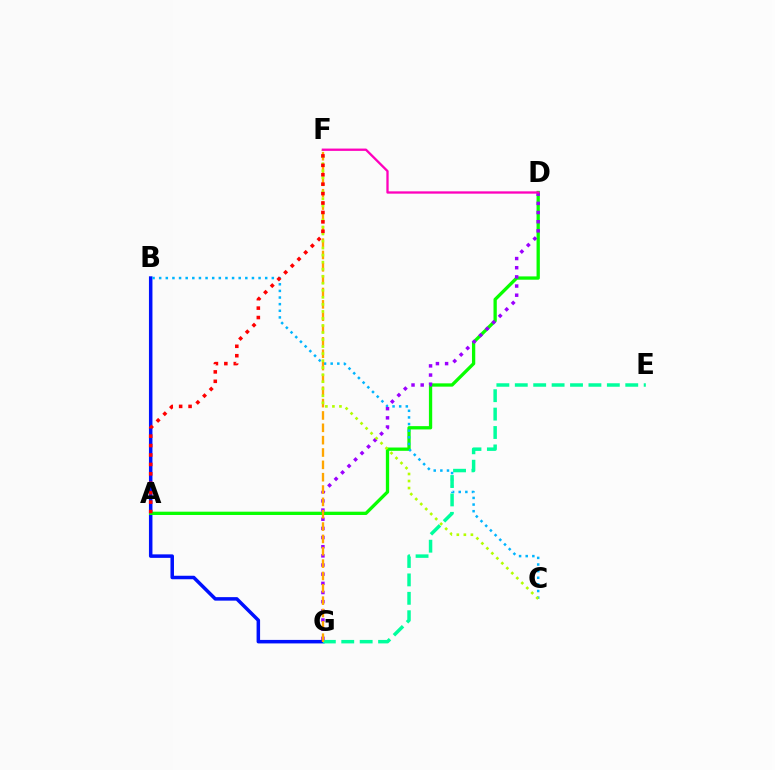{('B', 'G'): [{'color': '#0010ff', 'line_style': 'solid', 'thickness': 2.52}], ('A', 'D'): [{'color': '#08ff00', 'line_style': 'solid', 'thickness': 2.37}], ('B', 'C'): [{'color': '#00b5ff', 'line_style': 'dotted', 'thickness': 1.8}], ('D', 'G'): [{'color': '#9b00ff', 'line_style': 'dotted', 'thickness': 2.49}], ('E', 'G'): [{'color': '#00ff9d', 'line_style': 'dashed', 'thickness': 2.5}], ('F', 'G'): [{'color': '#ffa500', 'line_style': 'dashed', 'thickness': 1.68}], ('C', 'F'): [{'color': '#b3ff00', 'line_style': 'dotted', 'thickness': 1.91}], ('D', 'F'): [{'color': '#ff00bd', 'line_style': 'solid', 'thickness': 1.67}], ('A', 'F'): [{'color': '#ff0000', 'line_style': 'dotted', 'thickness': 2.56}]}